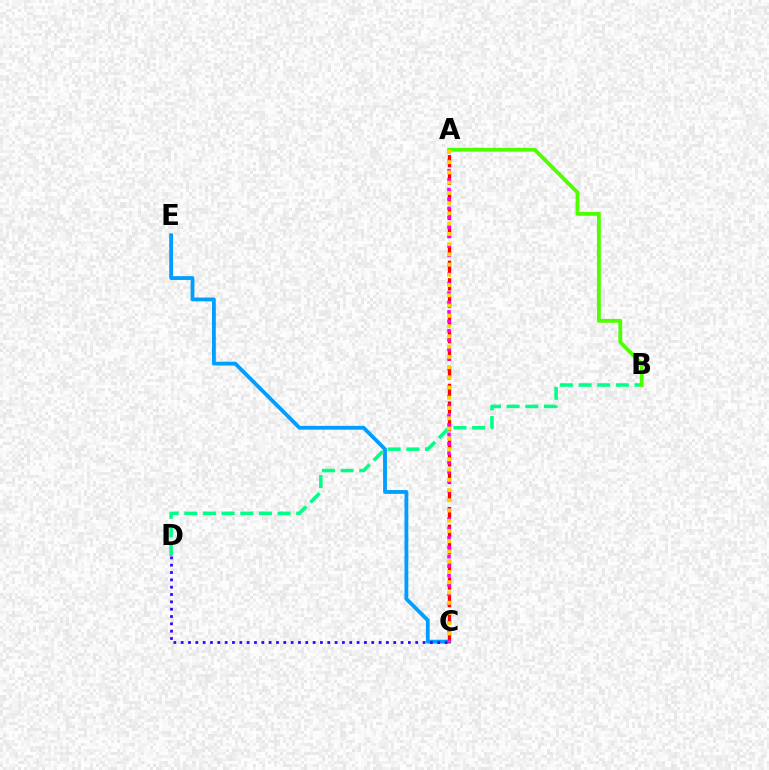{('C', 'E'): [{'color': '#009eff', 'line_style': 'solid', 'thickness': 2.75}], ('A', 'C'): [{'color': '#ff0000', 'line_style': 'dashed', 'thickness': 2.39}, {'color': '#ff00ed', 'line_style': 'dotted', 'thickness': 2.56}, {'color': '#ffd500', 'line_style': 'dotted', 'thickness': 2.78}], ('B', 'D'): [{'color': '#00ff86', 'line_style': 'dashed', 'thickness': 2.53}], ('C', 'D'): [{'color': '#3700ff', 'line_style': 'dotted', 'thickness': 1.99}], ('A', 'B'): [{'color': '#4fff00', 'line_style': 'solid', 'thickness': 2.75}]}